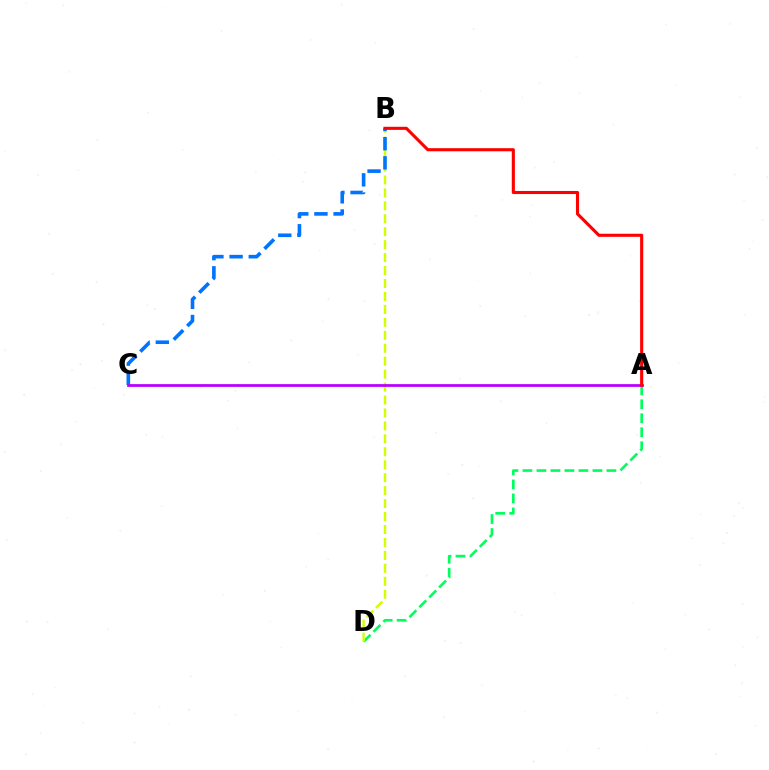{('A', 'D'): [{'color': '#00ff5c', 'line_style': 'dashed', 'thickness': 1.9}], ('B', 'D'): [{'color': '#d1ff00', 'line_style': 'dashed', 'thickness': 1.76}], ('B', 'C'): [{'color': '#0074ff', 'line_style': 'dashed', 'thickness': 2.61}], ('A', 'C'): [{'color': '#b900ff', 'line_style': 'solid', 'thickness': 1.99}], ('A', 'B'): [{'color': '#ff0000', 'line_style': 'solid', 'thickness': 2.23}]}